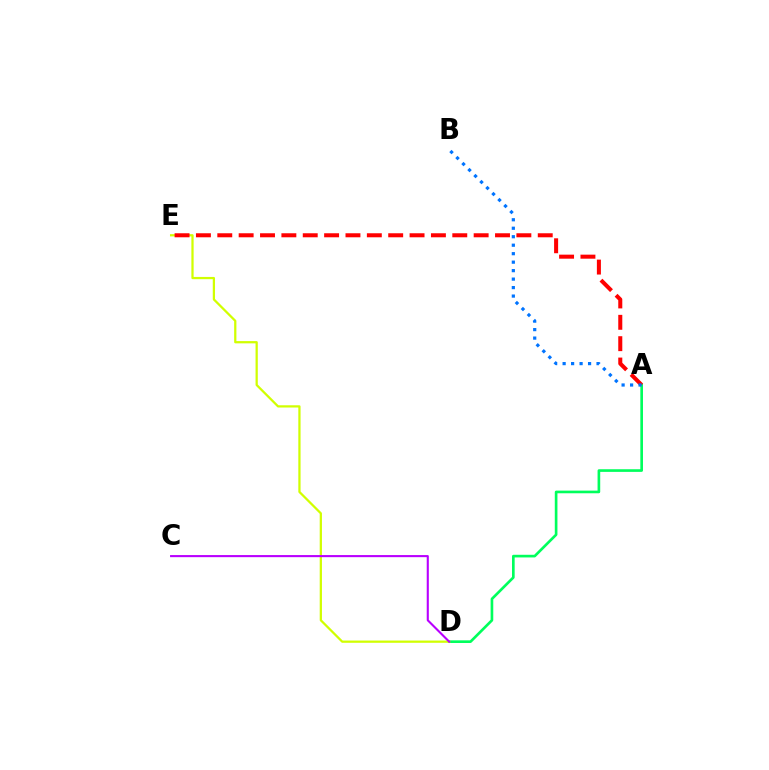{('A', 'D'): [{'color': '#00ff5c', 'line_style': 'solid', 'thickness': 1.91}], ('D', 'E'): [{'color': '#d1ff00', 'line_style': 'solid', 'thickness': 1.62}], ('A', 'E'): [{'color': '#ff0000', 'line_style': 'dashed', 'thickness': 2.9}], ('C', 'D'): [{'color': '#b900ff', 'line_style': 'solid', 'thickness': 1.51}], ('A', 'B'): [{'color': '#0074ff', 'line_style': 'dotted', 'thickness': 2.3}]}